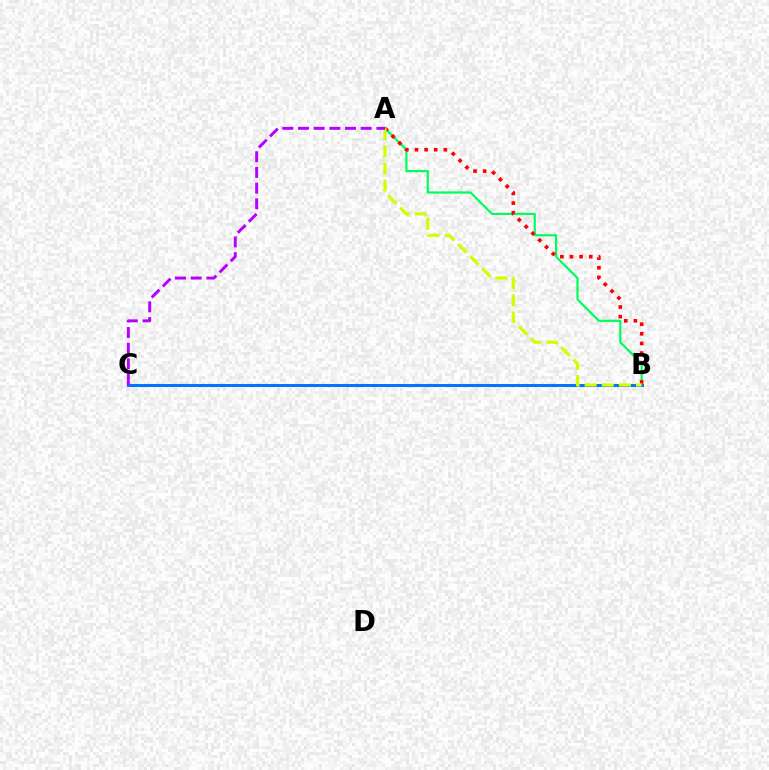{('A', 'B'): [{'color': '#00ff5c', 'line_style': 'solid', 'thickness': 1.6}, {'color': '#ff0000', 'line_style': 'dotted', 'thickness': 2.62}, {'color': '#d1ff00', 'line_style': 'dashed', 'thickness': 2.33}], ('B', 'C'): [{'color': '#0074ff', 'line_style': 'solid', 'thickness': 2.13}], ('A', 'C'): [{'color': '#b900ff', 'line_style': 'dashed', 'thickness': 2.13}]}